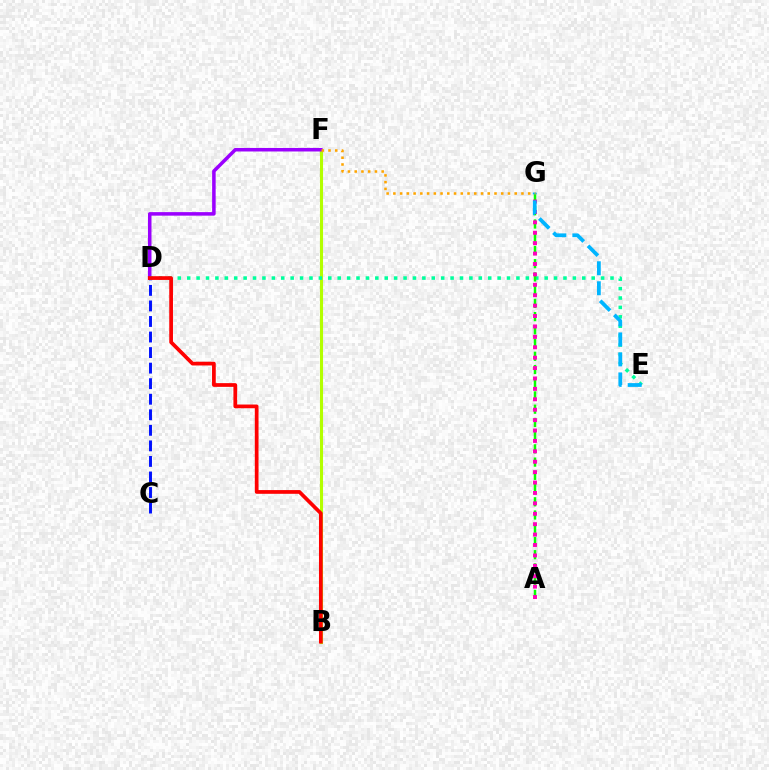{('B', 'F'): [{'color': '#b3ff00', 'line_style': 'solid', 'thickness': 2.22}], ('C', 'D'): [{'color': '#0010ff', 'line_style': 'dashed', 'thickness': 2.11}], ('D', 'F'): [{'color': '#9b00ff', 'line_style': 'solid', 'thickness': 2.54}], ('D', 'E'): [{'color': '#00ff9d', 'line_style': 'dotted', 'thickness': 2.56}], ('A', 'G'): [{'color': '#08ff00', 'line_style': 'dashed', 'thickness': 1.8}, {'color': '#ff00bd', 'line_style': 'dotted', 'thickness': 2.83}], ('E', 'G'): [{'color': '#00b5ff', 'line_style': 'dashed', 'thickness': 2.72}], ('F', 'G'): [{'color': '#ffa500', 'line_style': 'dotted', 'thickness': 1.83}], ('B', 'D'): [{'color': '#ff0000', 'line_style': 'solid', 'thickness': 2.68}]}